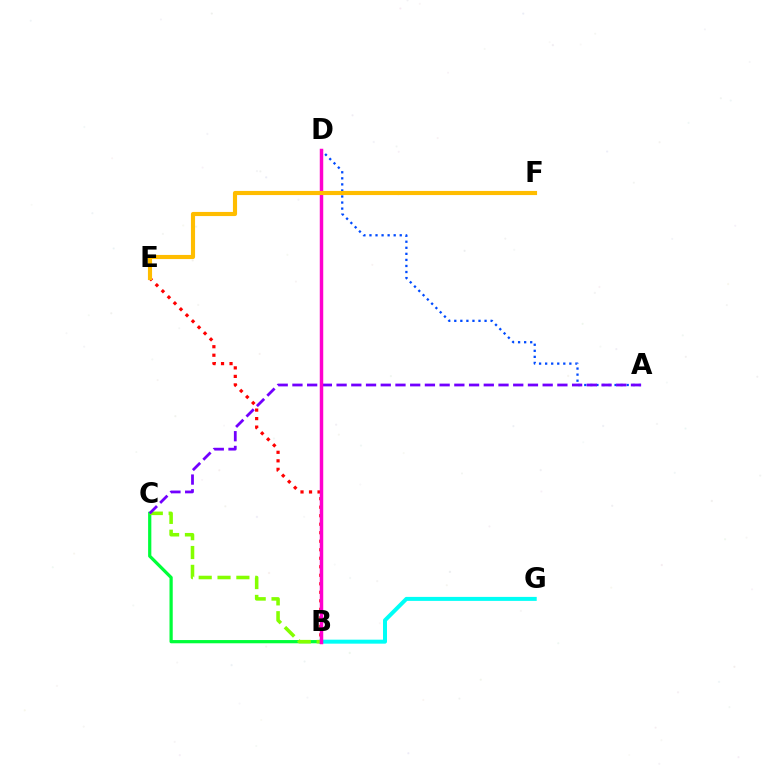{('B', 'G'): [{'color': '#00fff6', 'line_style': 'solid', 'thickness': 2.87}], ('B', 'E'): [{'color': '#ff0000', 'line_style': 'dotted', 'thickness': 2.31}], ('B', 'C'): [{'color': '#00ff39', 'line_style': 'solid', 'thickness': 2.32}, {'color': '#84ff00', 'line_style': 'dashed', 'thickness': 2.56}], ('A', 'D'): [{'color': '#004bff', 'line_style': 'dotted', 'thickness': 1.65}], ('A', 'C'): [{'color': '#7200ff', 'line_style': 'dashed', 'thickness': 2.0}], ('B', 'D'): [{'color': '#ff00cf', 'line_style': 'solid', 'thickness': 2.5}], ('E', 'F'): [{'color': '#ffbd00', 'line_style': 'solid', 'thickness': 2.97}]}